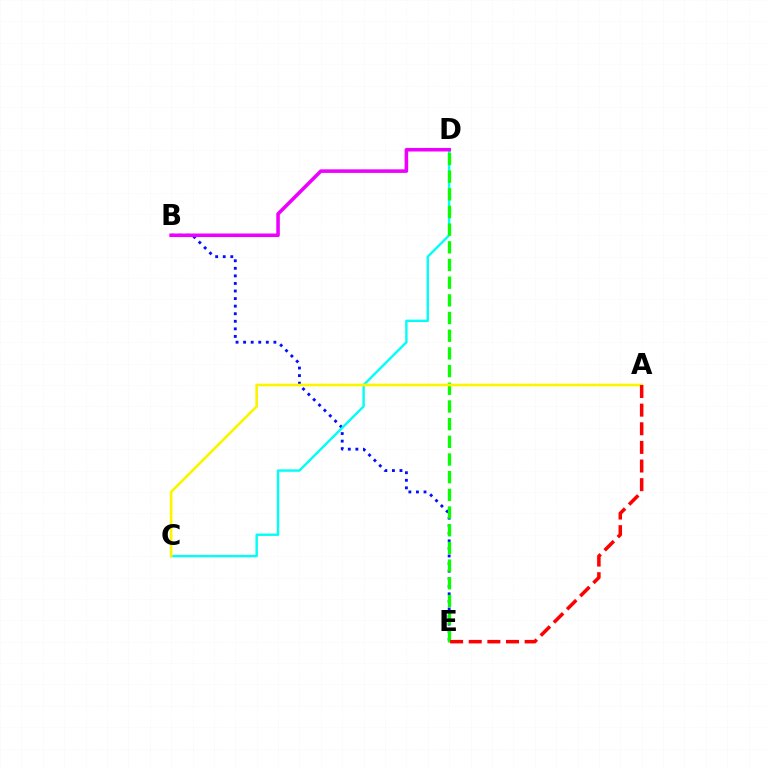{('B', 'E'): [{'color': '#0010ff', 'line_style': 'dotted', 'thickness': 2.06}], ('C', 'D'): [{'color': '#00fff6', 'line_style': 'solid', 'thickness': 1.73}], ('D', 'E'): [{'color': '#08ff00', 'line_style': 'dashed', 'thickness': 2.4}], ('A', 'C'): [{'color': '#fcf500', 'line_style': 'solid', 'thickness': 1.92}], ('A', 'E'): [{'color': '#ff0000', 'line_style': 'dashed', 'thickness': 2.53}], ('B', 'D'): [{'color': '#ee00ff', 'line_style': 'solid', 'thickness': 2.56}]}